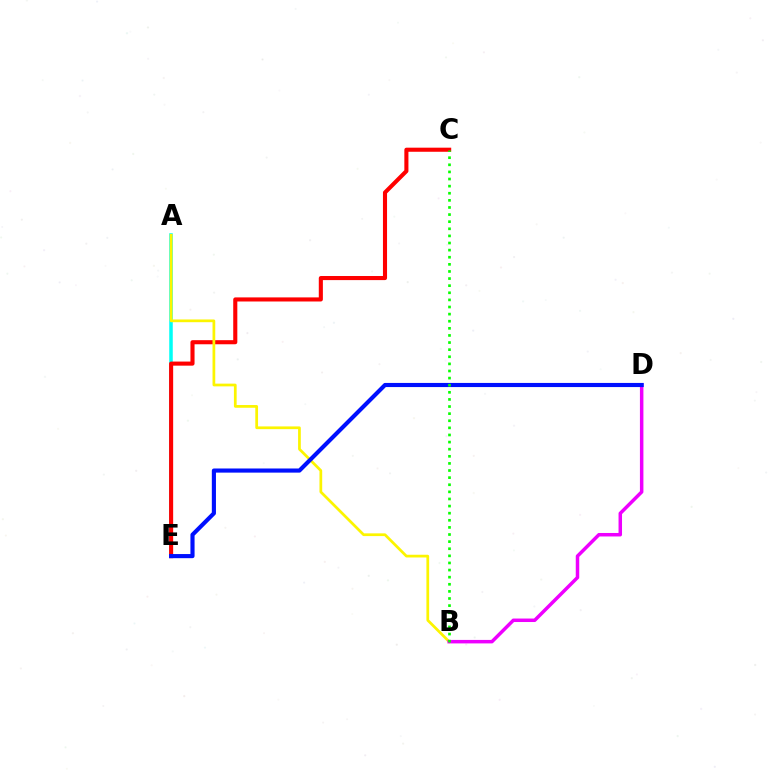{('A', 'E'): [{'color': '#00fff6', 'line_style': 'solid', 'thickness': 2.54}], ('C', 'E'): [{'color': '#ff0000', 'line_style': 'solid', 'thickness': 2.95}], ('A', 'B'): [{'color': '#fcf500', 'line_style': 'solid', 'thickness': 1.97}], ('B', 'D'): [{'color': '#ee00ff', 'line_style': 'solid', 'thickness': 2.51}], ('D', 'E'): [{'color': '#0010ff', 'line_style': 'solid', 'thickness': 2.97}], ('B', 'C'): [{'color': '#08ff00', 'line_style': 'dotted', 'thickness': 1.93}]}